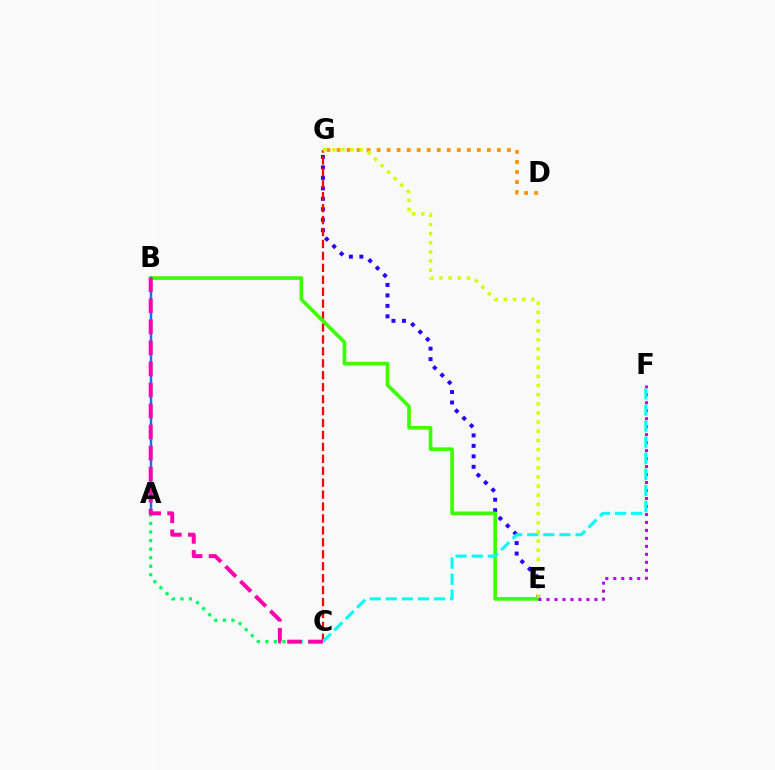{('A', 'C'): [{'color': '#00ff5c', 'line_style': 'dotted', 'thickness': 2.32}], ('E', 'G'): [{'color': '#2500ff', 'line_style': 'dotted', 'thickness': 2.84}, {'color': '#d1ff00', 'line_style': 'dotted', 'thickness': 2.49}], ('C', 'G'): [{'color': '#ff0000', 'line_style': 'dashed', 'thickness': 1.62}], ('D', 'G'): [{'color': '#ff9400', 'line_style': 'dotted', 'thickness': 2.72}], ('B', 'E'): [{'color': '#3dff00', 'line_style': 'solid', 'thickness': 2.63}], ('A', 'B'): [{'color': '#0074ff', 'line_style': 'solid', 'thickness': 1.78}], ('E', 'F'): [{'color': '#b900ff', 'line_style': 'dotted', 'thickness': 2.17}], ('C', 'F'): [{'color': '#00fff6', 'line_style': 'dashed', 'thickness': 2.19}], ('B', 'C'): [{'color': '#ff00ac', 'line_style': 'dashed', 'thickness': 2.86}]}